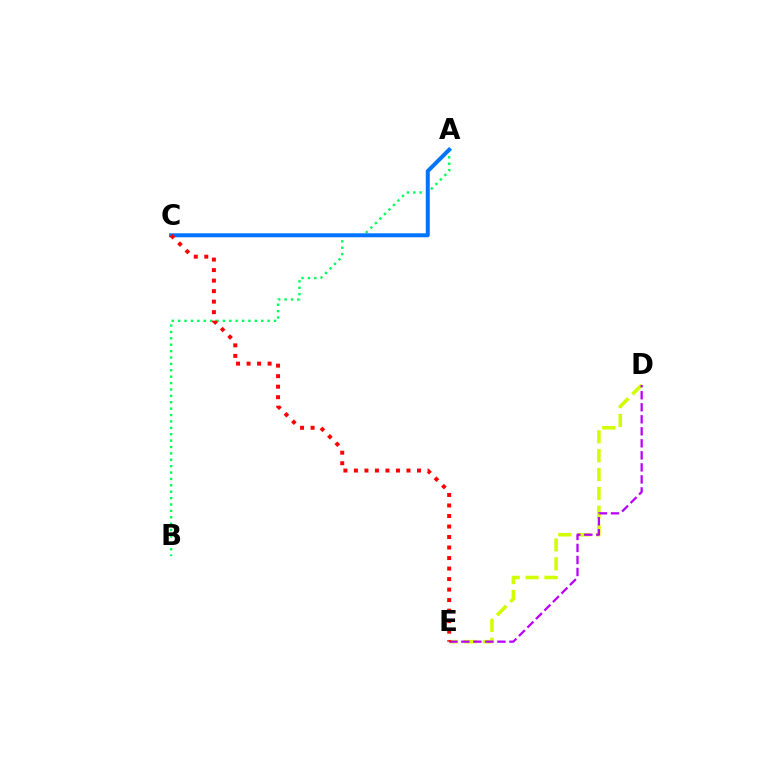{('D', 'E'): [{'color': '#d1ff00', 'line_style': 'dashed', 'thickness': 2.56}, {'color': '#b900ff', 'line_style': 'dashed', 'thickness': 1.63}], ('A', 'B'): [{'color': '#00ff5c', 'line_style': 'dotted', 'thickness': 1.74}], ('A', 'C'): [{'color': '#0074ff', 'line_style': 'solid', 'thickness': 2.87}], ('C', 'E'): [{'color': '#ff0000', 'line_style': 'dotted', 'thickness': 2.86}]}